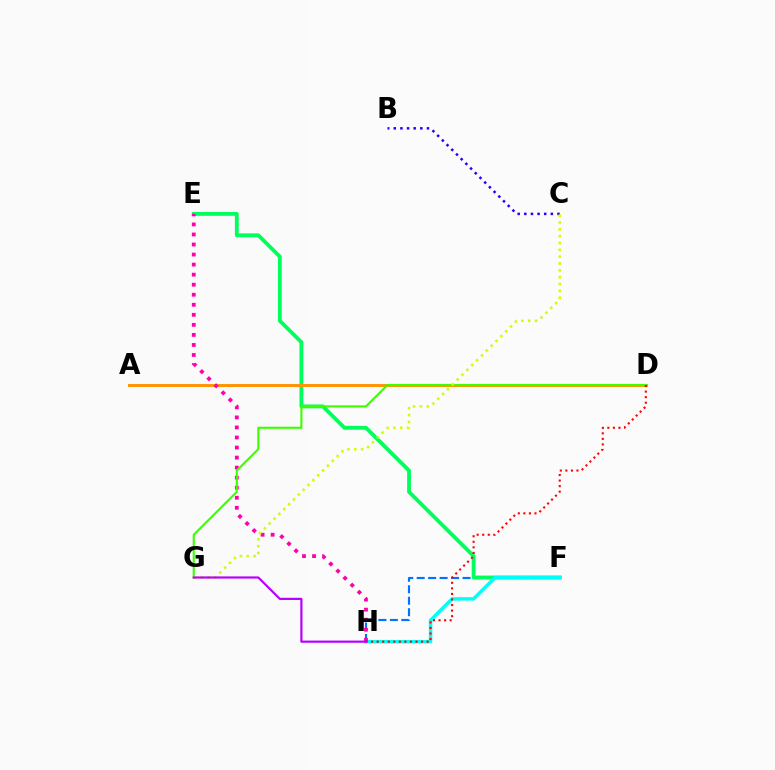{('F', 'H'): [{'color': '#0074ff', 'line_style': 'dashed', 'thickness': 1.56}, {'color': '#00fff6', 'line_style': 'solid', 'thickness': 2.5}], ('E', 'F'): [{'color': '#00ff5c', 'line_style': 'solid', 'thickness': 2.76}], ('B', 'C'): [{'color': '#2500ff', 'line_style': 'dotted', 'thickness': 1.8}], ('A', 'D'): [{'color': '#ff9400', 'line_style': 'solid', 'thickness': 2.1}], ('E', 'H'): [{'color': '#ff00ac', 'line_style': 'dotted', 'thickness': 2.73}], ('D', 'G'): [{'color': '#3dff00', 'line_style': 'solid', 'thickness': 1.52}], ('D', 'H'): [{'color': '#ff0000', 'line_style': 'dotted', 'thickness': 1.51}], ('C', 'G'): [{'color': '#d1ff00', 'line_style': 'dotted', 'thickness': 1.86}], ('G', 'H'): [{'color': '#b900ff', 'line_style': 'solid', 'thickness': 1.58}]}